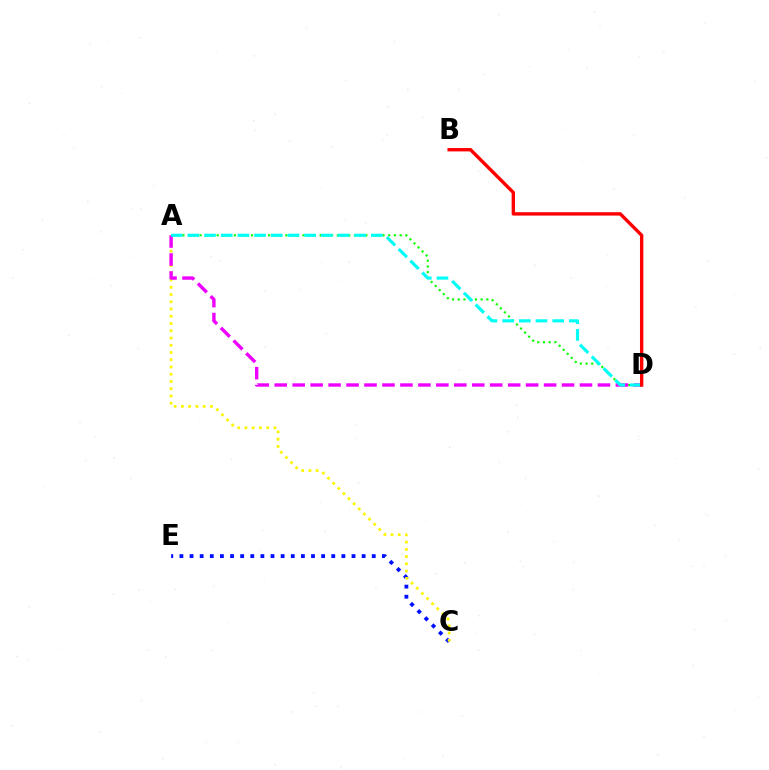{('A', 'D'): [{'color': '#08ff00', 'line_style': 'dotted', 'thickness': 1.55}, {'color': '#ee00ff', 'line_style': 'dashed', 'thickness': 2.44}, {'color': '#00fff6', 'line_style': 'dashed', 'thickness': 2.27}], ('C', 'E'): [{'color': '#0010ff', 'line_style': 'dotted', 'thickness': 2.75}], ('A', 'C'): [{'color': '#fcf500', 'line_style': 'dotted', 'thickness': 1.97}], ('B', 'D'): [{'color': '#ff0000', 'line_style': 'solid', 'thickness': 2.44}]}